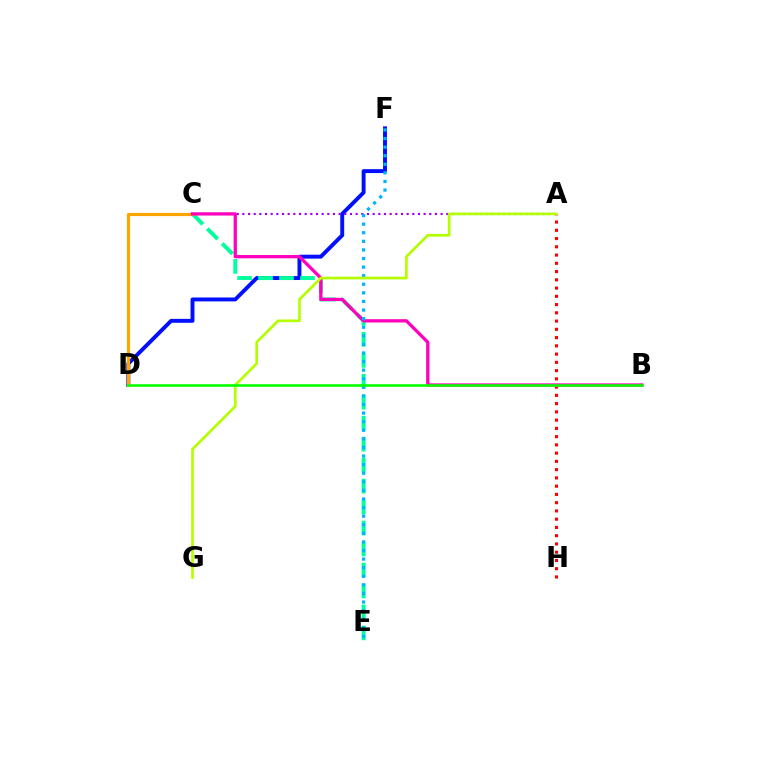{('D', 'F'): [{'color': '#0010ff', 'line_style': 'solid', 'thickness': 2.82}], ('C', 'E'): [{'color': '#00ff9d', 'line_style': 'dashed', 'thickness': 2.85}], ('A', 'C'): [{'color': '#9b00ff', 'line_style': 'dotted', 'thickness': 1.54}], ('C', 'D'): [{'color': '#ffa500', 'line_style': 'solid', 'thickness': 2.28}], ('B', 'C'): [{'color': '#ff00bd', 'line_style': 'solid', 'thickness': 2.36}], ('E', 'F'): [{'color': '#00b5ff', 'line_style': 'dotted', 'thickness': 2.33}], ('A', 'H'): [{'color': '#ff0000', 'line_style': 'dotted', 'thickness': 2.24}], ('A', 'G'): [{'color': '#b3ff00', 'line_style': 'solid', 'thickness': 1.94}], ('B', 'D'): [{'color': '#08ff00', 'line_style': 'solid', 'thickness': 1.88}]}